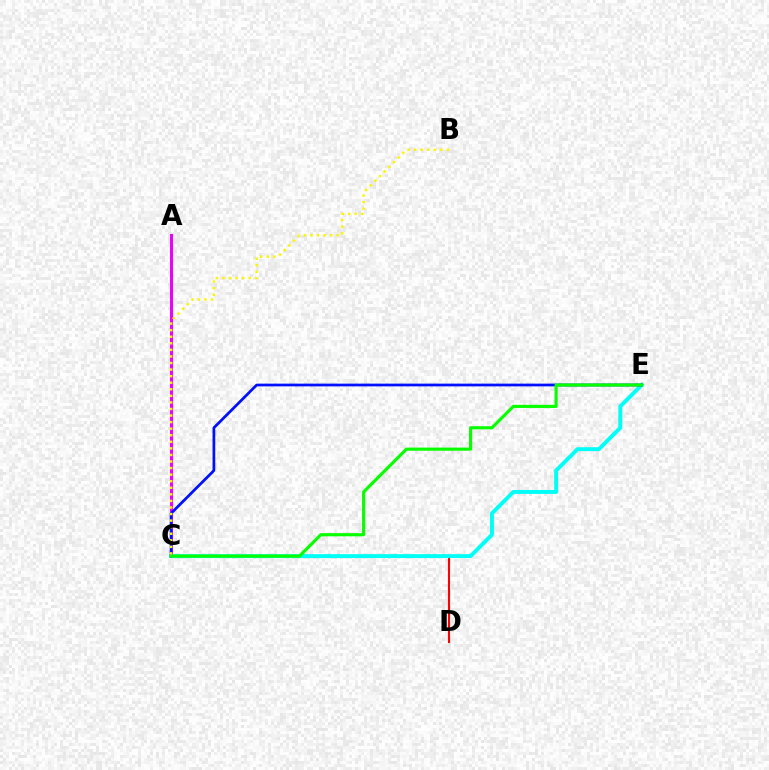{('A', 'C'): [{'color': '#ee00ff', 'line_style': 'solid', 'thickness': 2.19}], ('C', 'D'): [{'color': '#ff0000', 'line_style': 'solid', 'thickness': 1.5}], ('C', 'E'): [{'color': '#00fff6', 'line_style': 'solid', 'thickness': 2.83}, {'color': '#0010ff', 'line_style': 'solid', 'thickness': 1.97}, {'color': '#08ff00', 'line_style': 'solid', 'thickness': 2.26}], ('B', 'C'): [{'color': '#fcf500', 'line_style': 'dotted', 'thickness': 1.78}]}